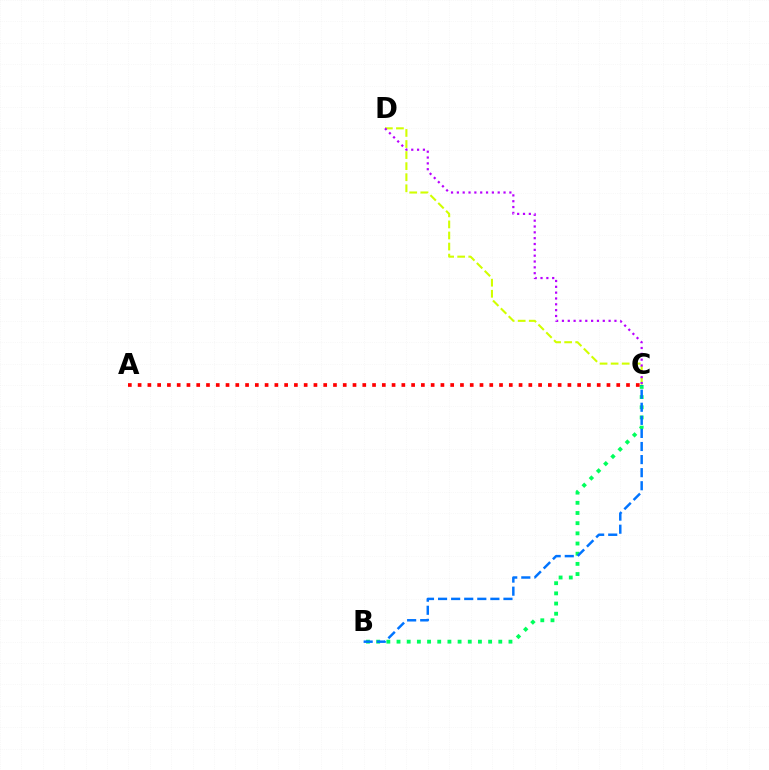{('B', 'C'): [{'color': '#00ff5c', 'line_style': 'dotted', 'thickness': 2.77}, {'color': '#0074ff', 'line_style': 'dashed', 'thickness': 1.78}], ('C', 'D'): [{'color': '#d1ff00', 'line_style': 'dashed', 'thickness': 1.5}, {'color': '#b900ff', 'line_style': 'dotted', 'thickness': 1.59}], ('A', 'C'): [{'color': '#ff0000', 'line_style': 'dotted', 'thickness': 2.65}]}